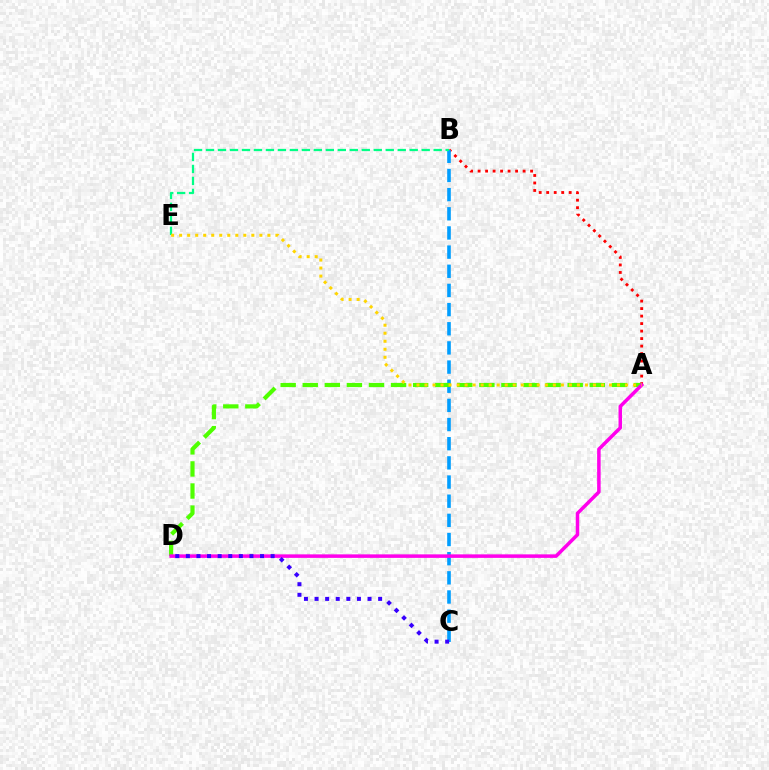{('A', 'B'): [{'color': '#ff0000', 'line_style': 'dotted', 'thickness': 2.04}], ('B', 'C'): [{'color': '#009eff', 'line_style': 'dashed', 'thickness': 2.6}], ('A', 'D'): [{'color': '#4fff00', 'line_style': 'dashed', 'thickness': 3.0}, {'color': '#ff00ed', 'line_style': 'solid', 'thickness': 2.53}], ('C', 'D'): [{'color': '#3700ff', 'line_style': 'dotted', 'thickness': 2.88}], ('B', 'E'): [{'color': '#00ff86', 'line_style': 'dashed', 'thickness': 1.63}], ('A', 'E'): [{'color': '#ffd500', 'line_style': 'dotted', 'thickness': 2.18}]}